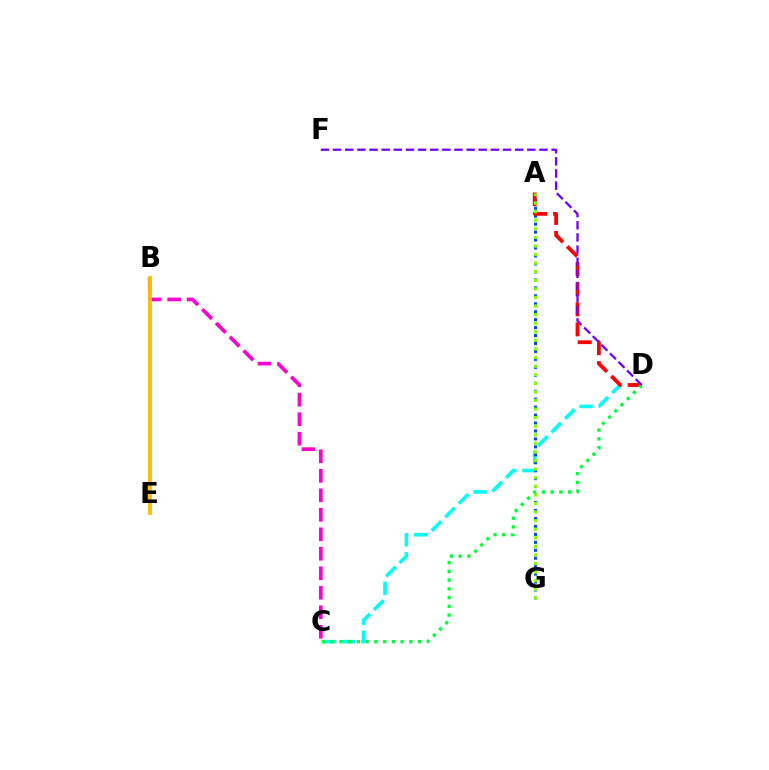{('C', 'D'): [{'color': '#00fff6', 'line_style': 'dashed', 'thickness': 2.61}, {'color': '#00ff39', 'line_style': 'dotted', 'thickness': 2.37}], ('A', 'G'): [{'color': '#004bff', 'line_style': 'dotted', 'thickness': 2.16}, {'color': '#84ff00', 'line_style': 'dotted', 'thickness': 2.33}], ('A', 'D'): [{'color': '#ff0000', 'line_style': 'dashed', 'thickness': 2.72}], ('B', 'C'): [{'color': '#ff00cf', 'line_style': 'dashed', 'thickness': 2.65}], ('B', 'E'): [{'color': '#ffbd00', 'line_style': 'solid', 'thickness': 2.77}], ('D', 'F'): [{'color': '#7200ff', 'line_style': 'dashed', 'thickness': 1.65}]}